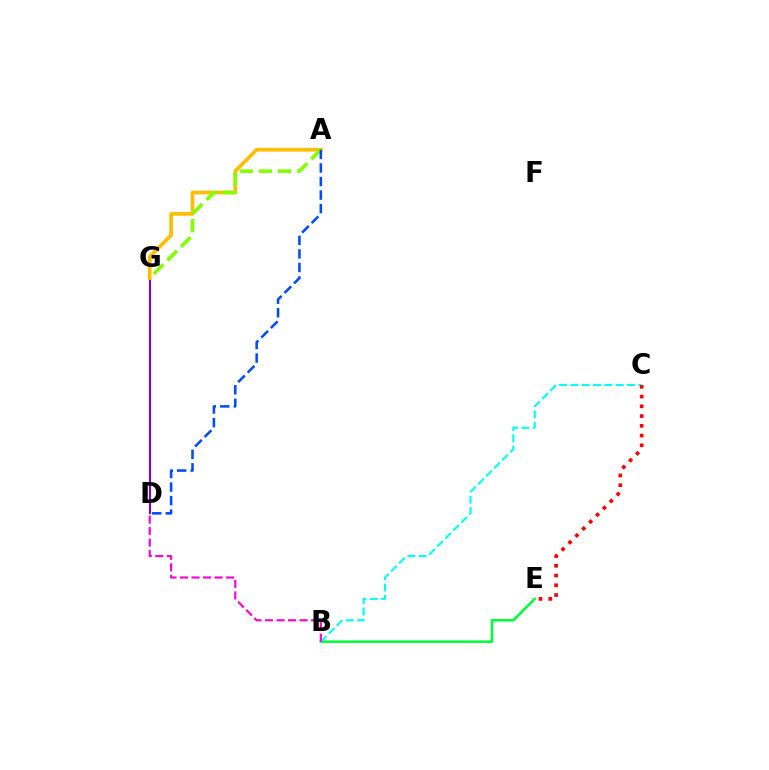{('B', 'E'): [{'color': '#00ff39', 'line_style': 'solid', 'thickness': 1.84}], ('D', 'G'): [{'color': '#7200ff', 'line_style': 'solid', 'thickness': 1.52}], ('A', 'G'): [{'color': '#ffbd00', 'line_style': 'solid', 'thickness': 2.66}, {'color': '#84ff00', 'line_style': 'dashed', 'thickness': 2.6}], ('B', 'C'): [{'color': '#00fff6', 'line_style': 'dashed', 'thickness': 1.54}], ('C', 'E'): [{'color': '#ff0000', 'line_style': 'dotted', 'thickness': 2.65}], ('B', 'D'): [{'color': '#ff00cf', 'line_style': 'dashed', 'thickness': 1.57}], ('A', 'D'): [{'color': '#004bff', 'line_style': 'dashed', 'thickness': 1.84}]}